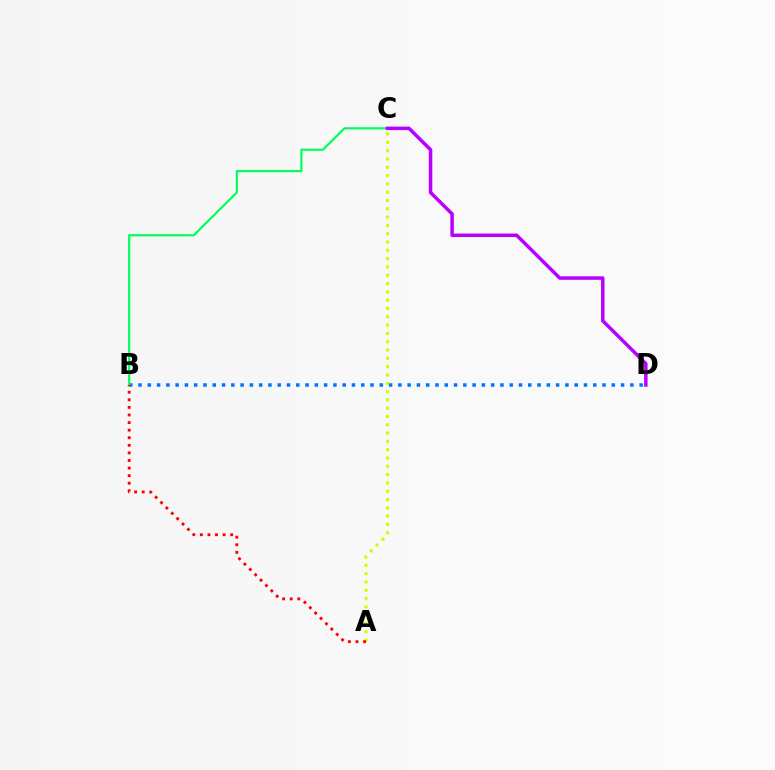{('B', 'D'): [{'color': '#0074ff', 'line_style': 'dotted', 'thickness': 2.52}], ('A', 'C'): [{'color': '#d1ff00', 'line_style': 'dotted', 'thickness': 2.26}], ('B', 'C'): [{'color': '#00ff5c', 'line_style': 'solid', 'thickness': 1.58}], ('C', 'D'): [{'color': '#b900ff', 'line_style': 'solid', 'thickness': 2.51}], ('A', 'B'): [{'color': '#ff0000', 'line_style': 'dotted', 'thickness': 2.06}]}